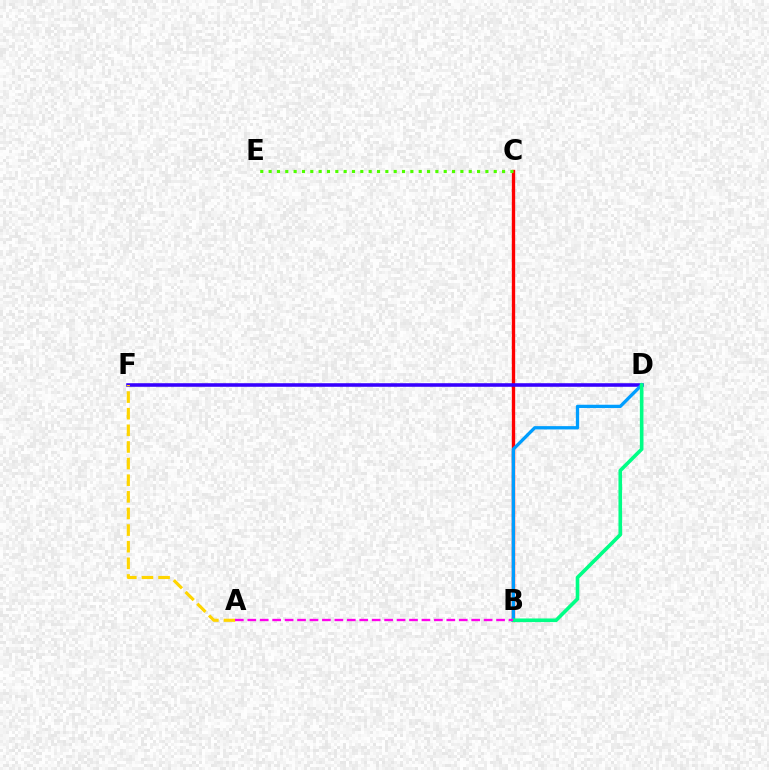{('B', 'C'): [{'color': '#ff0000', 'line_style': 'solid', 'thickness': 2.41}], ('D', 'F'): [{'color': '#3700ff', 'line_style': 'solid', 'thickness': 2.56}], ('C', 'E'): [{'color': '#4fff00', 'line_style': 'dotted', 'thickness': 2.27}], ('A', 'F'): [{'color': '#ffd500', 'line_style': 'dashed', 'thickness': 2.26}], ('B', 'D'): [{'color': '#009eff', 'line_style': 'solid', 'thickness': 2.38}, {'color': '#00ff86', 'line_style': 'solid', 'thickness': 2.61}], ('A', 'B'): [{'color': '#ff00ed', 'line_style': 'dashed', 'thickness': 1.69}]}